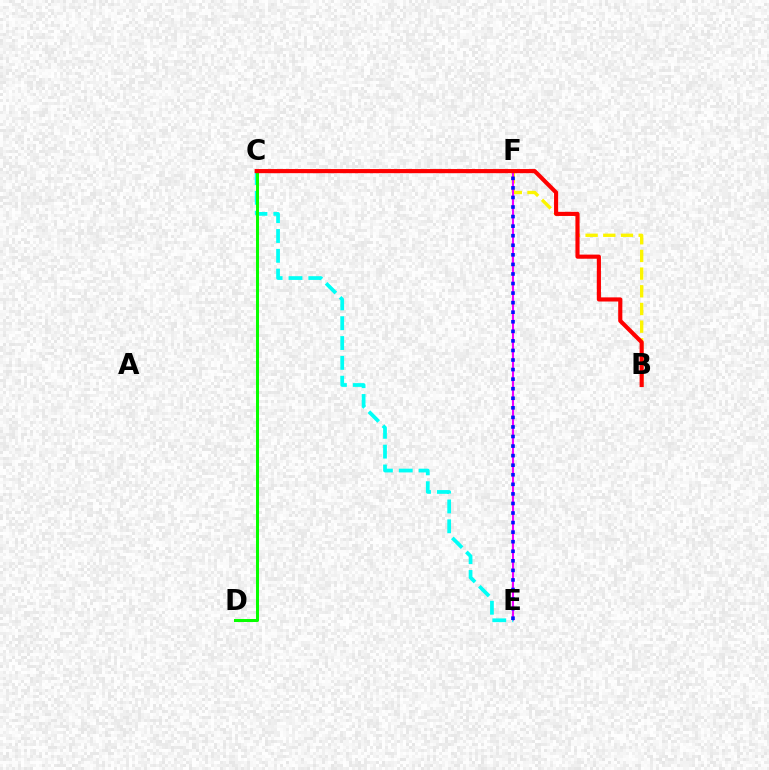{('B', 'F'): [{'color': '#fcf500', 'line_style': 'dashed', 'thickness': 2.4}], ('E', 'F'): [{'color': '#ee00ff', 'line_style': 'solid', 'thickness': 1.51}, {'color': '#0010ff', 'line_style': 'dotted', 'thickness': 2.6}], ('C', 'E'): [{'color': '#00fff6', 'line_style': 'dashed', 'thickness': 2.69}], ('C', 'D'): [{'color': '#08ff00', 'line_style': 'solid', 'thickness': 2.17}], ('B', 'C'): [{'color': '#ff0000', 'line_style': 'solid', 'thickness': 2.97}]}